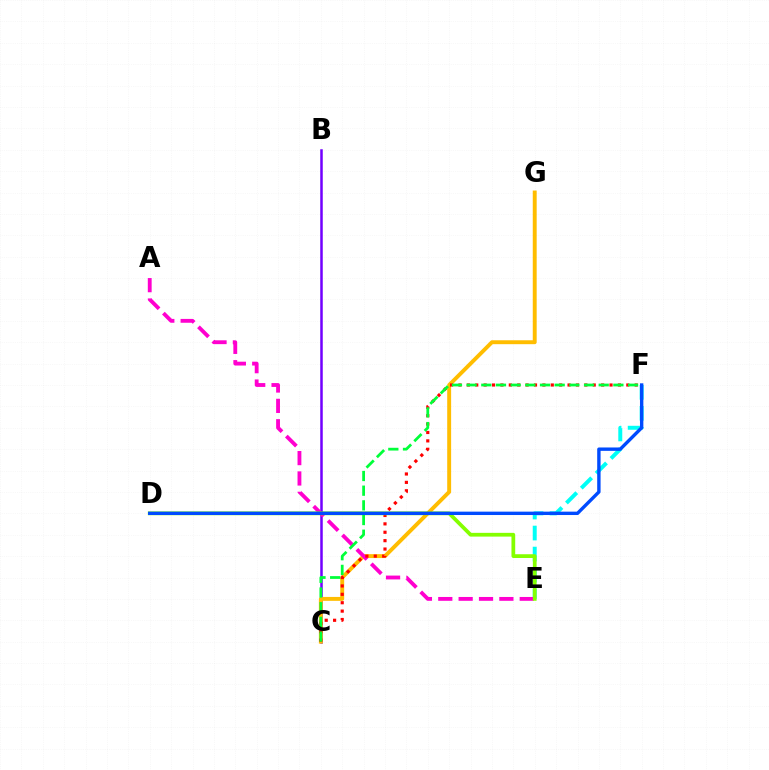{('B', 'C'): [{'color': '#7200ff', 'line_style': 'solid', 'thickness': 1.81}], ('C', 'G'): [{'color': '#ffbd00', 'line_style': 'solid', 'thickness': 2.82}], ('E', 'F'): [{'color': '#00fff6', 'line_style': 'dashed', 'thickness': 2.85}], ('A', 'E'): [{'color': '#ff00cf', 'line_style': 'dashed', 'thickness': 2.77}], ('C', 'F'): [{'color': '#ff0000', 'line_style': 'dotted', 'thickness': 2.28}, {'color': '#00ff39', 'line_style': 'dashed', 'thickness': 1.99}], ('D', 'E'): [{'color': '#84ff00', 'line_style': 'solid', 'thickness': 2.7}], ('D', 'F'): [{'color': '#004bff', 'line_style': 'solid', 'thickness': 2.43}]}